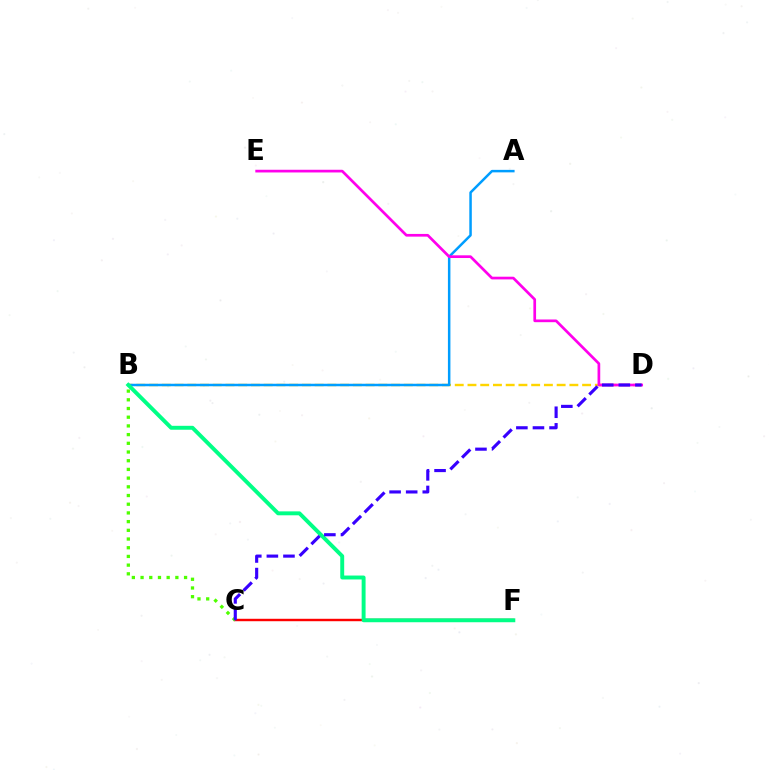{('C', 'F'): [{'color': '#ff0000', 'line_style': 'solid', 'thickness': 1.75}], ('B', 'D'): [{'color': '#ffd500', 'line_style': 'dashed', 'thickness': 1.73}], ('A', 'B'): [{'color': '#009eff', 'line_style': 'solid', 'thickness': 1.8}], ('B', 'C'): [{'color': '#4fff00', 'line_style': 'dotted', 'thickness': 2.36}], ('B', 'F'): [{'color': '#00ff86', 'line_style': 'solid', 'thickness': 2.82}], ('D', 'E'): [{'color': '#ff00ed', 'line_style': 'solid', 'thickness': 1.94}], ('C', 'D'): [{'color': '#3700ff', 'line_style': 'dashed', 'thickness': 2.25}]}